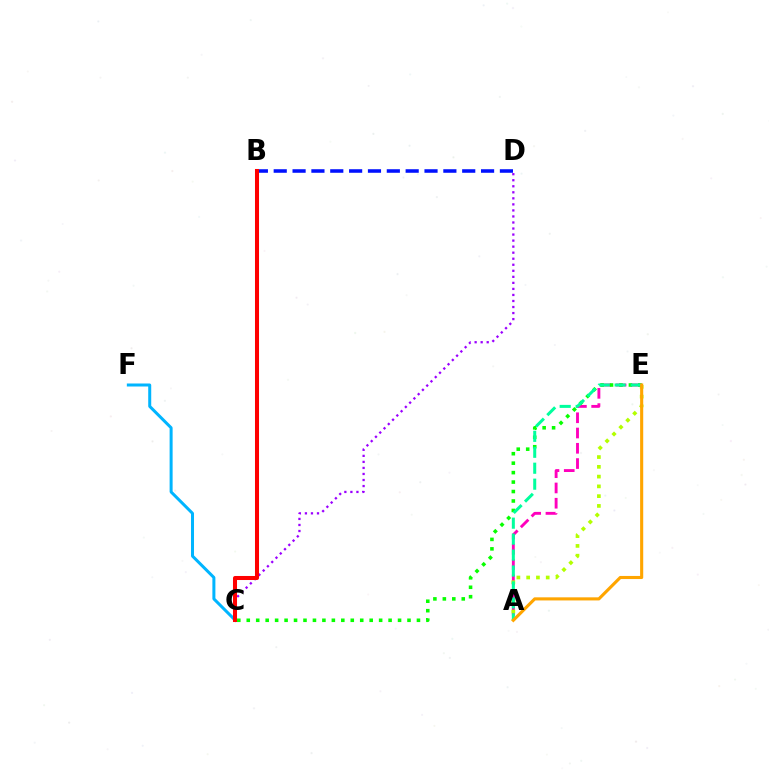{('C', 'D'): [{'color': '#9b00ff', 'line_style': 'dotted', 'thickness': 1.64}], ('C', 'F'): [{'color': '#00b5ff', 'line_style': 'solid', 'thickness': 2.16}], ('B', 'D'): [{'color': '#0010ff', 'line_style': 'dashed', 'thickness': 2.56}], ('A', 'E'): [{'color': '#ff00bd', 'line_style': 'dashed', 'thickness': 2.07}, {'color': '#b3ff00', 'line_style': 'dotted', 'thickness': 2.65}, {'color': '#00ff9d', 'line_style': 'dashed', 'thickness': 2.17}, {'color': '#ffa500', 'line_style': 'solid', 'thickness': 2.23}], ('B', 'C'): [{'color': '#ff0000', 'line_style': 'solid', 'thickness': 2.91}], ('C', 'E'): [{'color': '#08ff00', 'line_style': 'dotted', 'thickness': 2.57}]}